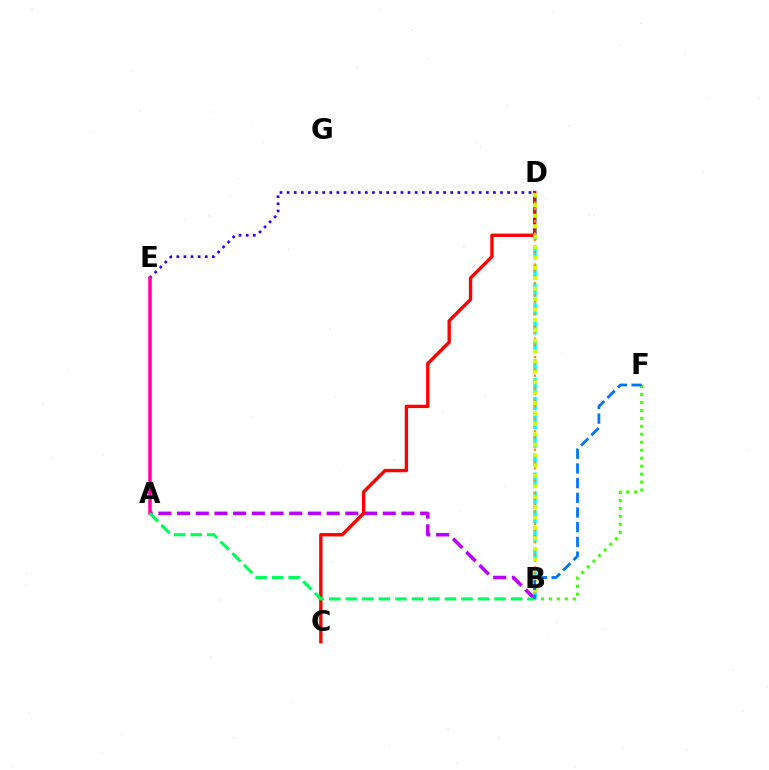{('B', 'D'): [{'color': '#00fff6', 'line_style': 'dashed', 'thickness': 2.57}, {'color': '#ff9400', 'line_style': 'dotted', 'thickness': 1.68}, {'color': '#d1ff00', 'line_style': 'dotted', 'thickness': 2.83}], ('A', 'B'): [{'color': '#b900ff', 'line_style': 'dashed', 'thickness': 2.54}, {'color': '#00ff5c', 'line_style': 'dashed', 'thickness': 2.24}], ('C', 'D'): [{'color': '#ff0000', 'line_style': 'solid', 'thickness': 2.43}], ('B', 'F'): [{'color': '#3dff00', 'line_style': 'dotted', 'thickness': 2.16}, {'color': '#0074ff', 'line_style': 'dashed', 'thickness': 1.99}], ('D', 'E'): [{'color': '#2500ff', 'line_style': 'dotted', 'thickness': 1.93}], ('A', 'E'): [{'color': '#ff00ac', 'line_style': 'solid', 'thickness': 2.54}]}